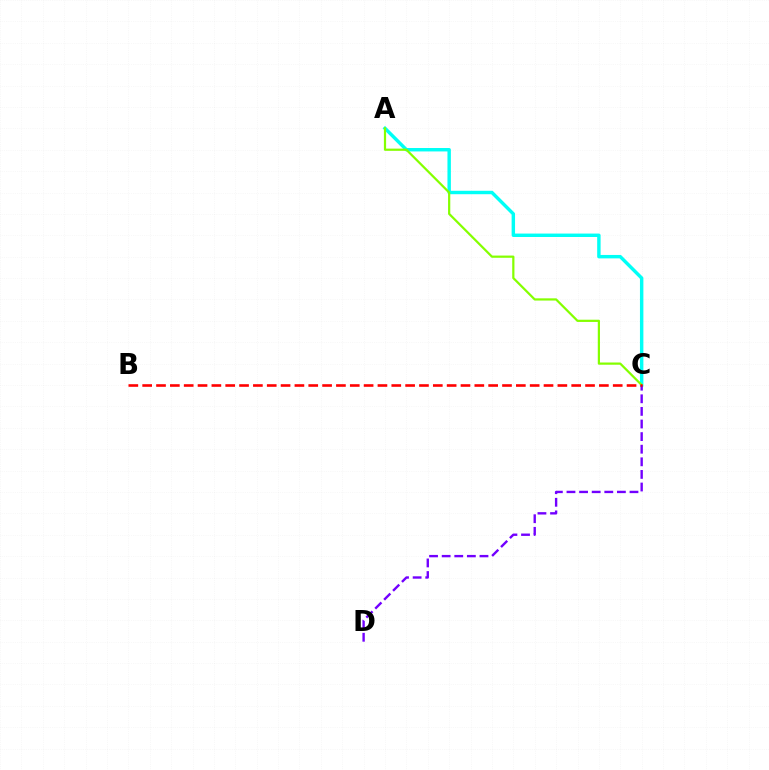{('A', 'C'): [{'color': '#00fff6', 'line_style': 'solid', 'thickness': 2.47}, {'color': '#84ff00', 'line_style': 'solid', 'thickness': 1.6}], ('C', 'D'): [{'color': '#7200ff', 'line_style': 'dashed', 'thickness': 1.71}], ('B', 'C'): [{'color': '#ff0000', 'line_style': 'dashed', 'thickness': 1.88}]}